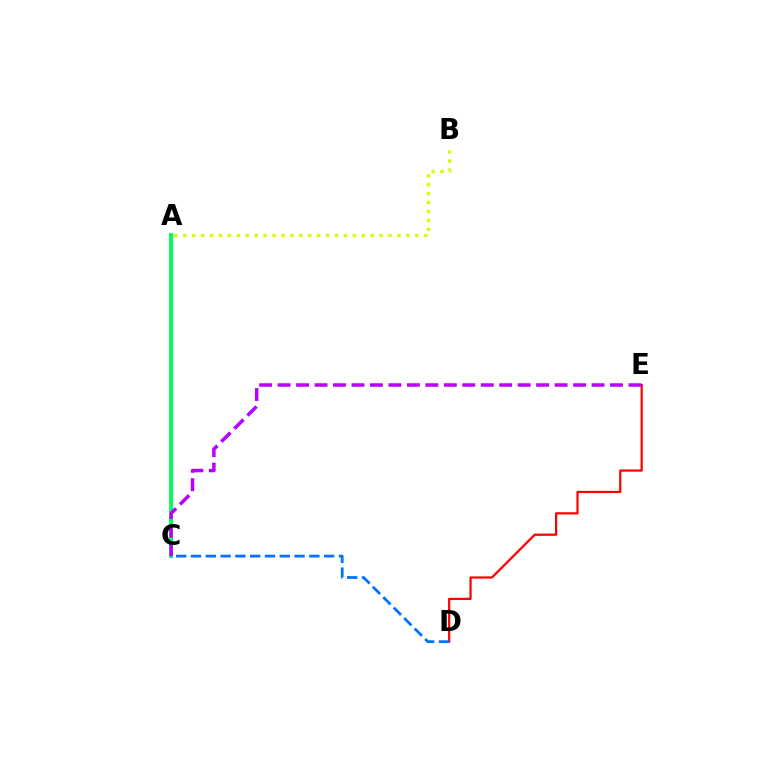{('D', 'E'): [{'color': '#ff0000', 'line_style': 'solid', 'thickness': 1.61}], ('A', 'C'): [{'color': '#00ff5c', 'line_style': 'solid', 'thickness': 2.82}], ('C', 'E'): [{'color': '#b900ff', 'line_style': 'dashed', 'thickness': 2.51}], ('A', 'B'): [{'color': '#d1ff00', 'line_style': 'dotted', 'thickness': 2.42}], ('C', 'D'): [{'color': '#0074ff', 'line_style': 'dashed', 'thickness': 2.01}]}